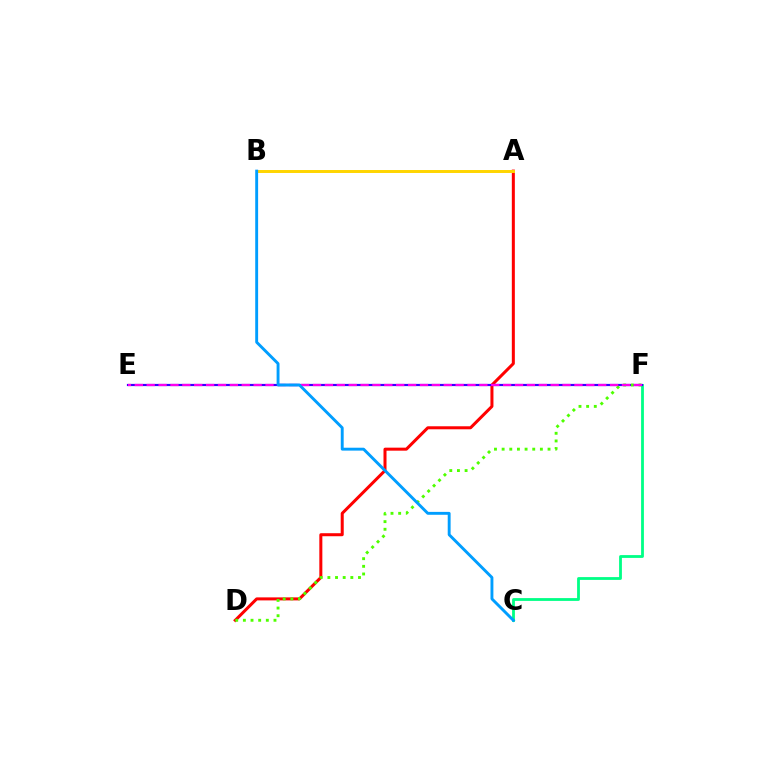{('C', 'F'): [{'color': '#00ff86', 'line_style': 'solid', 'thickness': 2.02}], ('A', 'D'): [{'color': '#ff0000', 'line_style': 'solid', 'thickness': 2.17}], ('E', 'F'): [{'color': '#3700ff', 'line_style': 'solid', 'thickness': 1.58}, {'color': '#ff00ed', 'line_style': 'dashed', 'thickness': 1.61}], ('D', 'F'): [{'color': '#4fff00', 'line_style': 'dotted', 'thickness': 2.08}], ('A', 'B'): [{'color': '#ffd500', 'line_style': 'solid', 'thickness': 2.13}], ('B', 'C'): [{'color': '#009eff', 'line_style': 'solid', 'thickness': 2.09}]}